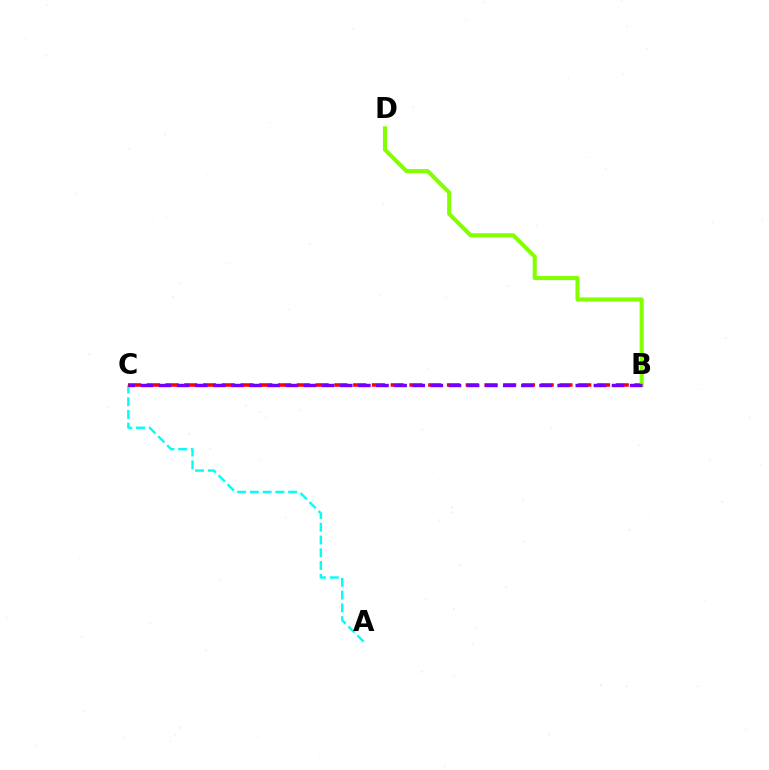{('A', 'C'): [{'color': '#00fff6', 'line_style': 'dashed', 'thickness': 1.73}], ('B', 'C'): [{'color': '#ff0000', 'line_style': 'dashed', 'thickness': 2.55}, {'color': '#7200ff', 'line_style': 'dashed', 'thickness': 2.46}], ('B', 'D'): [{'color': '#84ff00', 'line_style': 'solid', 'thickness': 2.92}]}